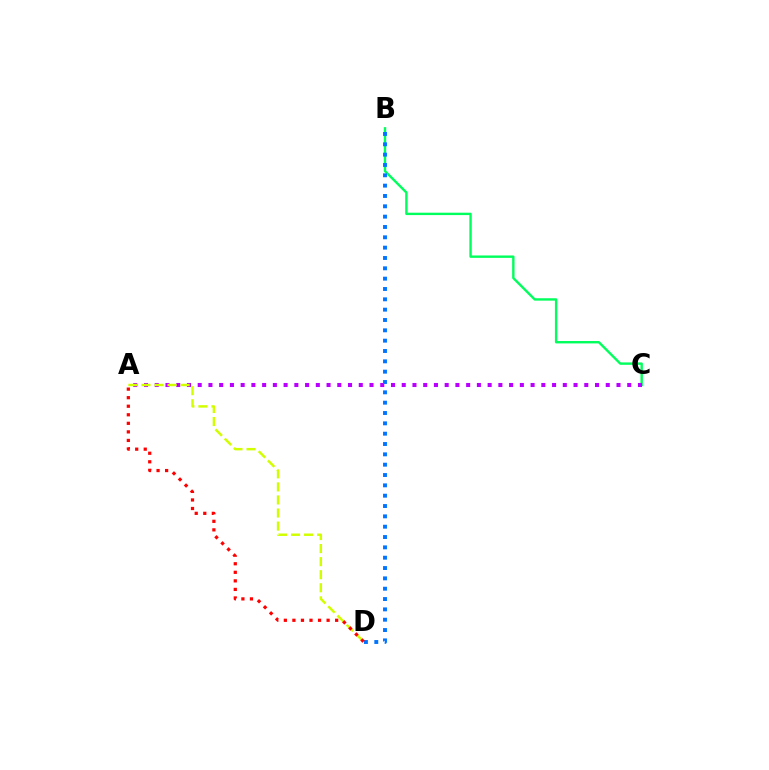{('B', 'C'): [{'color': '#00ff5c', 'line_style': 'solid', 'thickness': 1.72}], ('A', 'C'): [{'color': '#b900ff', 'line_style': 'dotted', 'thickness': 2.92}], ('B', 'D'): [{'color': '#0074ff', 'line_style': 'dotted', 'thickness': 2.81}], ('A', 'D'): [{'color': '#d1ff00', 'line_style': 'dashed', 'thickness': 1.77}, {'color': '#ff0000', 'line_style': 'dotted', 'thickness': 2.32}]}